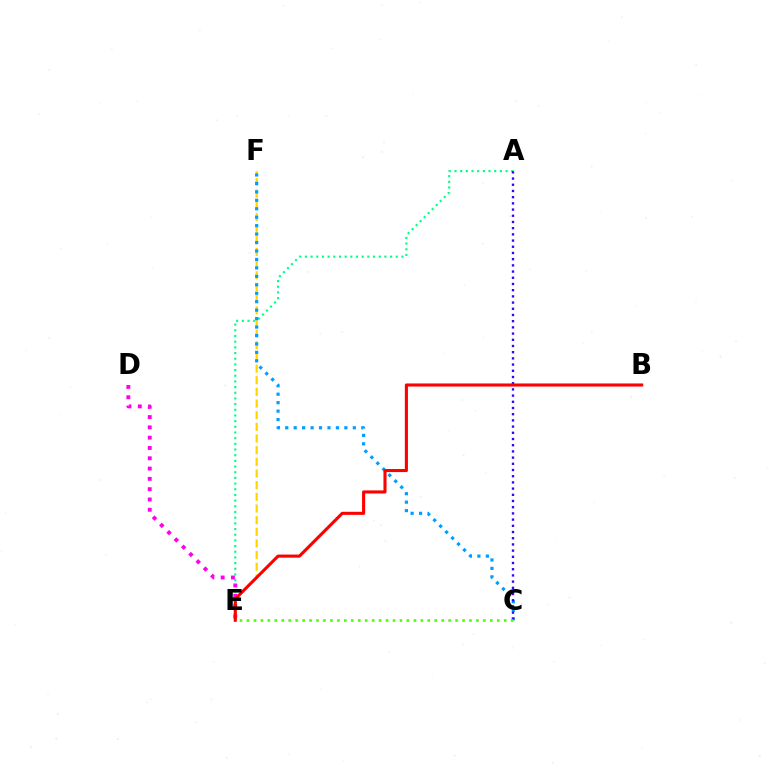{('E', 'F'): [{'color': '#ffd500', 'line_style': 'dashed', 'thickness': 1.58}], ('A', 'E'): [{'color': '#00ff86', 'line_style': 'dotted', 'thickness': 1.54}], ('D', 'E'): [{'color': '#ff00ed', 'line_style': 'dotted', 'thickness': 2.8}], ('C', 'F'): [{'color': '#009eff', 'line_style': 'dotted', 'thickness': 2.3}], ('A', 'C'): [{'color': '#3700ff', 'line_style': 'dotted', 'thickness': 1.68}], ('B', 'E'): [{'color': '#ff0000', 'line_style': 'solid', 'thickness': 2.22}], ('C', 'E'): [{'color': '#4fff00', 'line_style': 'dotted', 'thickness': 1.89}]}